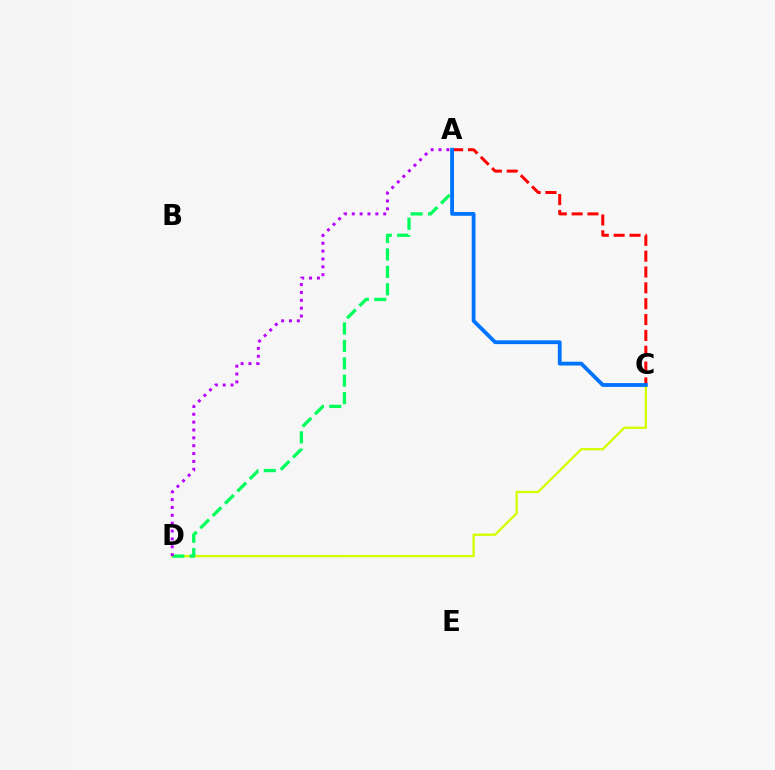{('C', 'D'): [{'color': '#d1ff00', 'line_style': 'solid', 'thickness': 1.67}], ('A', 'D'): [{'color': '#00ff5c', 'line_style': 'dashed', 'thickness': 2.37}, {'color': '#b900ff', 'line_style': 'dotted', 'thickness': 2.14}], ('A', 'C'): [{'color': '#ff0000', 'line_style': 'dashed', 'thickness': 2.15}, {'color': '#0074ff', 'line_style': 'solid', 'thickness': 2.74}]}